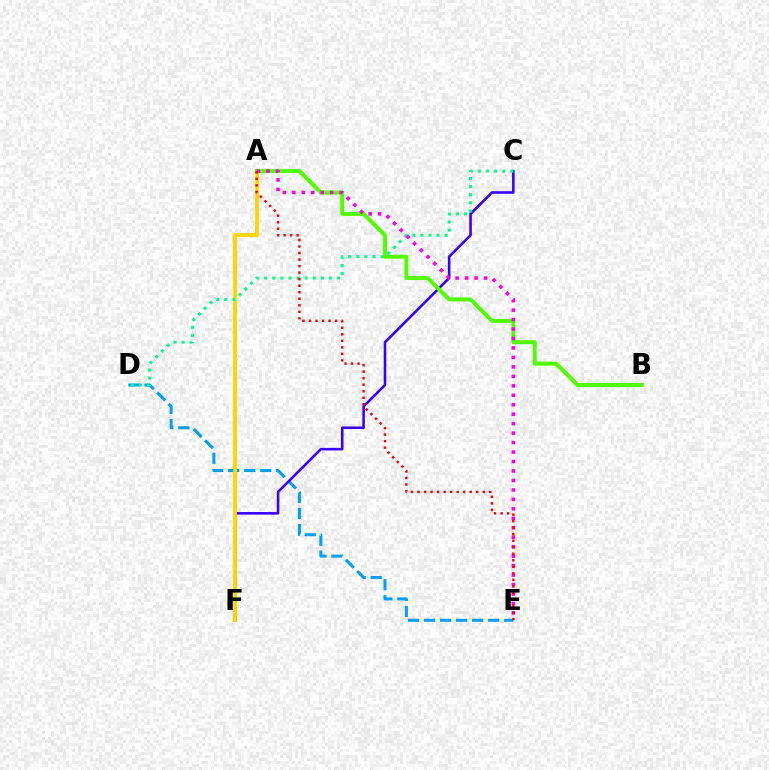{('D', 'E'): [{'color': '#009eff', 'line_style': 'dashed', 'thickness': 2.18}], ('C', 'F'): [{'color': '#3700ff', 'line_style': 'solid', 'thickness': 1.85}], ('A', 'F'): [{'color': '#ffd500', 'line_style': 'solid', 'thickness': 2.76}], ('A', 'B'): [{'color': '#4fff00', 'line_style': 'solid', 'thickness': 2.85}], ('C', 'D'): [{'color': '#00ff86', 'line_style': 'dotted', 'thickness': 2.2}], ('A', 'E'): [{'color': '#ff00ed', 'line_style': 'dotted', 'thickness': 2.57}, {'color': '#ff0000', 'line_style': 'dotted', 'thickness': 1.77}]}